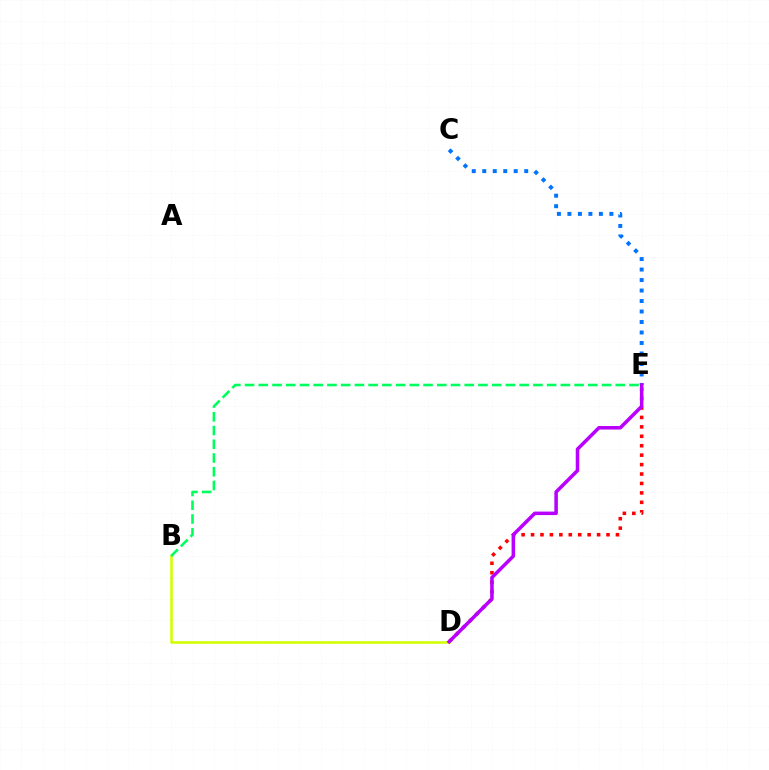{('C', 'E'): [{'color': '#0074ff', 'line_style': 'dotted', 'thickness': 2.85}], ('D', 'E'): [{'color': '#ff0000', 'line_style': 'dotted', 'thickness': 2.56}, {'color': '#b900ff', 'line_style': 'solid', 'thickness': 2.54}], ('B', 'D'): [{'color': '#d1ff00', 'line_style': 'solid', 'thickness': 1.86}], ('B', 'E'): [{'color': '#00ff5c', 'line_style': 'dashed', 'thickness': 1.87}]}